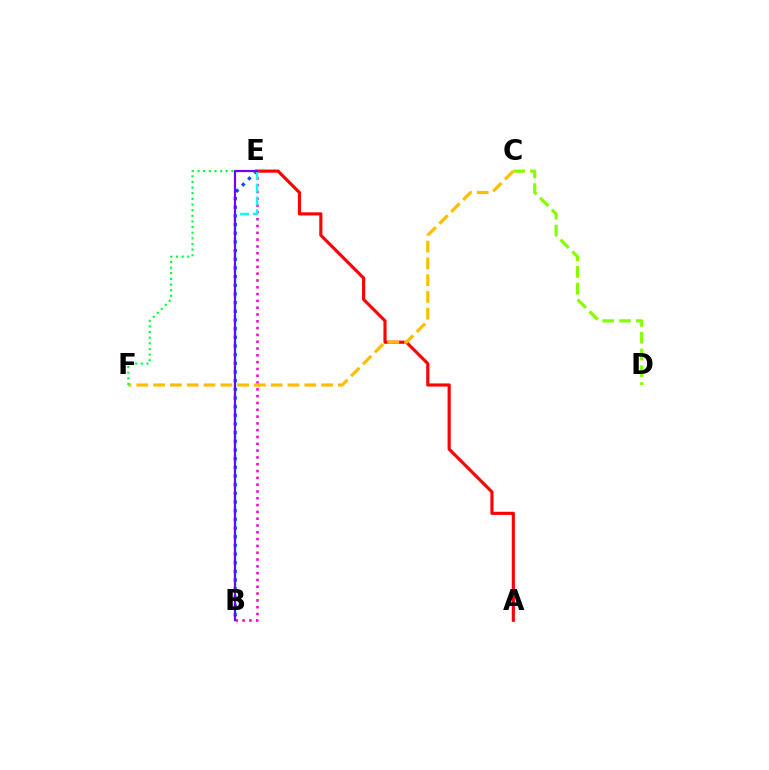{('B', 'E'): [{'color': '#004bff', 'line_style': 'dotted', 'thickness': 2.36}, {'color': '#ff00cf', 'line_style': 'dotted', 'thickness': 1.85}, {'color': '#00fff6', 'line_style': 'dashed', 'thickness': 1.73}, {'color': '#7200ff', 'line_style': 'solid', 'thickness': 1.58}], ('A', 'E'): [{'color': '#ff0000', 'line_style': 'solid', 'thickness': 2.25}], ('C', 'D'): [{'color': '#84ff00', 'line_style': 'dashed', 'thickness': 2.28}], ('C', 'F'): [{'color': '#ffbd00', 'line_style': 'dashed', 'thickness': 2.28}], ('E', 'F'): [{'color': '#00ff39', 'line_style': 'dotted', 'thickness': 1.53}]}